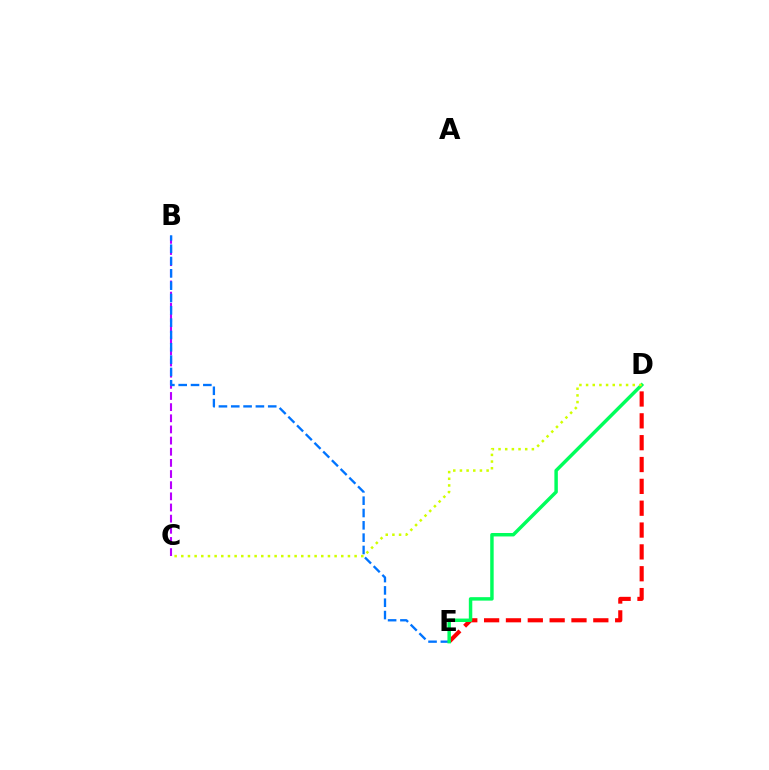{('B', 'C'): [{'color': '#b900ff', 'line_style': 'dashed', 'thickness': 1.51}], ('B', 'E'): [{'color': '#0074ff', 'line_style': 'dashed', 'thickness': 1.67}], ('D', 'E'): [{'color': '#ff0000', 'line_style': 'dashed', 'thickness': 2.97}, {'color': '#00ff5c', 'line_style': 'solid', 'thickness': 2.49}], ('C', 'D'): [{'color': '#d1ff00', 'line_style': 'dotted', 'thickness': 1.81}]}